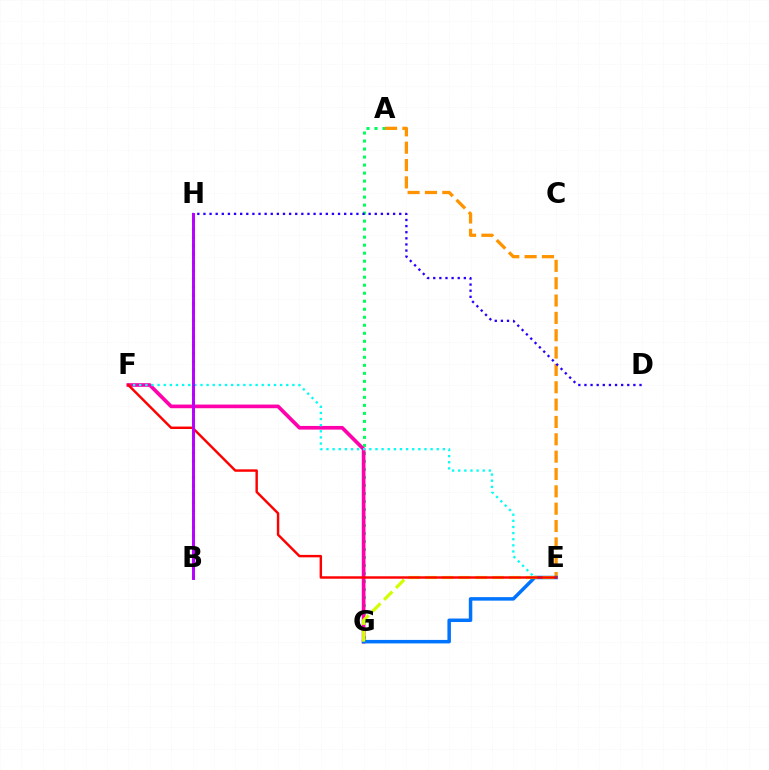{('A', 'G'): [{'color': '#00ff5c', 'line_style': 'dotted', 'thickness': 2.18}], ('F', 'G'): [{'color': '#ff00ac', 'line_style': 'solid', 'thickness': 2.64}], ('E', 'F'): [{'color': '#00fff6', 'line_style': 'dotted', 'thickness': 1.66}, {'color': '#ff0000', 'line_style': 'solid', 'thickness': 1.75}], ('A', 'E'): [{'color': '#ff9400', 'line_style': 'dashed', 'thickness': 2.36}], ('E', 'G'): [{'color': '#0074ff', 'line_style': 'solid', 'thickness': 2.52}, {'color': '#d1ff00', 'line_style': 'dashed', 'thickness': 2.28}], ('B', 'H'): [{'color': '#3dff00', 'line_style': 'dotted', 'thickness': 2.25}, {'color': '#b900ff', 'line_style': 'solid', 'thickness': 2.13}], ('D', 'H'): [{'color': '#2500ff', 'line_style': 'dotted', 'thickness': 1.66}]}